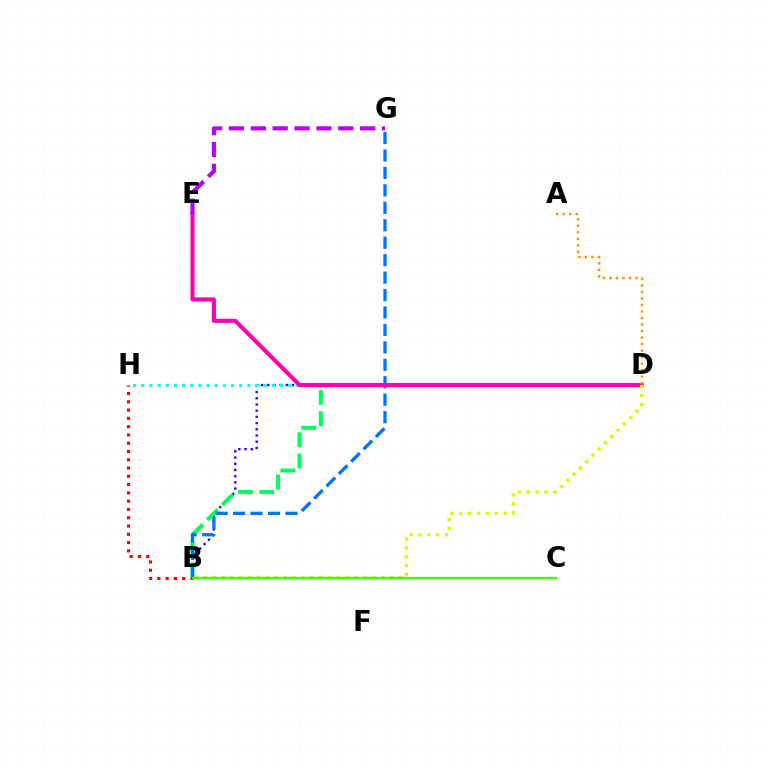{('B', 'H'): [{'color': '#ff0000', 'line_style': 'dotted', 'thickness': 2.25}], ('B', 'D'): [{'color': '#2500ff', 'line_style': 'dotted', 'thickness': 1.69}, {'color': '#00ff5c', 'line_style': 'dashed', 'thickness': 2.88}, {'color': '#d1ff00', 'line_style': 'dotted', 'thickness': 2.41}], ('B', 'G'): [{'color': '#0074ff', 'line_style': 'dashed', 'thickness': 2.37}], ('D', 'H'): [{'color': '#00fff6', 'line_style': 'dotted', 'thickness': 2.22}], ('D', 'E'): [{'color': '#ff00ac', 'line_style': 'solid', 'thickness': 2.94}], ('E', 'G'): [{'color': '#b900ff', 'line_style': 'dashed', 'thickness': 2.97}], ('A', 'D'): [{'color': '#ff9400', 'line_style': 'dotted', 'thickness': 1.77}], ('B', 'C'): [{'color': '#3dff00', 'line_style': 'solid', 'thickness': 1.69}]}